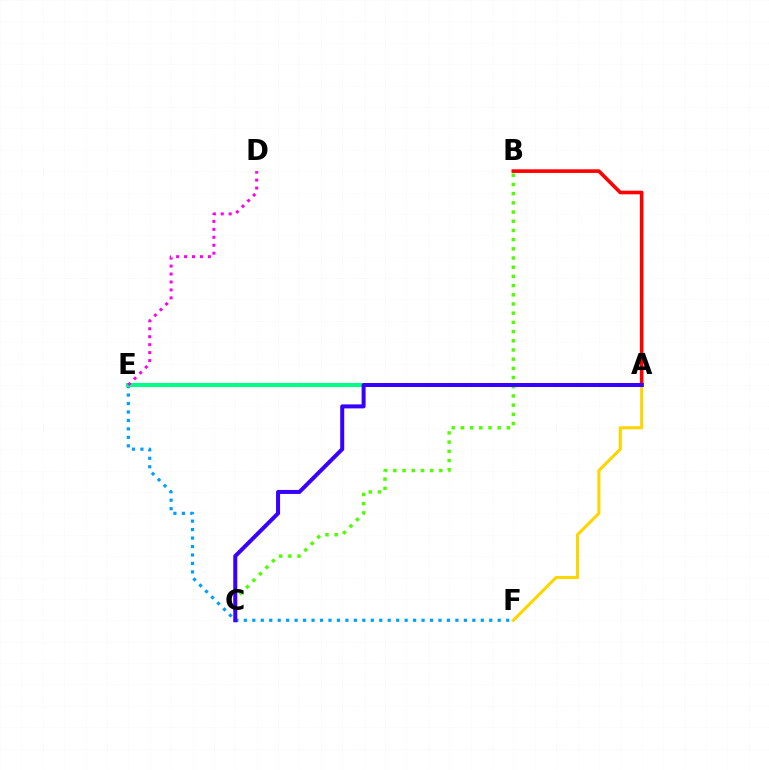{('E', 'F'): [{'color': '#009eff', 'line_style': 'dotted', 'thickness': 2.3}], ('A', 'E'): [{'color': '#00ff86', 'line_style': 'solid', 'thickness': 2.88}], ('A', 'F'): [{'color': '#ffd500', 'line_style': 'solid', 'thickness': 2.22}], ('B', 'C'): [{'color': '#4fff00', 'line_style': 'dotted', 'thickness': 2.5}], ('A', 'B'): [{'color': '#ff0000', 'line_style': 'solid', 'thickness': 2.6}], ('D', 'E'): [{'color': '#ff00ed', 'line_style': 'dotted', 'thickness': 2.16}], ('A', 'C'): [{'color': '#3700ff', 'line_style': 'solid', 'thickness': 2.88}]}